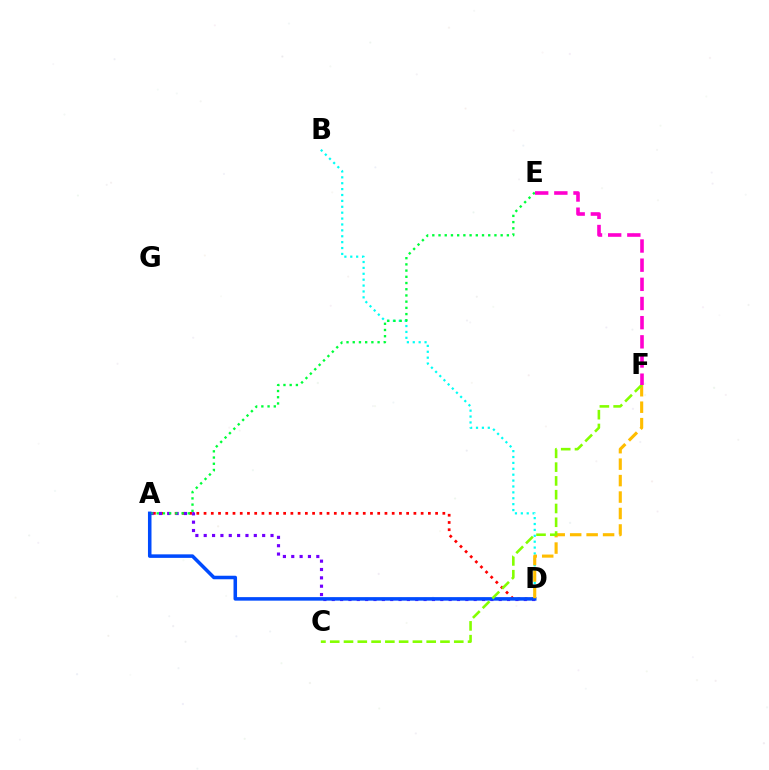{('A', 'D'): [{'color': '#ff0000', 'line_style': 'dotted', 'thickness': 1.97}, {'color': '#7200ff', 'line_style': 'dotted', 'thickness': 2.27}, {'color': '#004bff', 'line_style': 'solid', 'thickness': 2.54}], ('B', 'D'): [{'color': '#00fff6', 'line_style': 'dotted', 'thickness': 1.6}], ('A', 'E'): [{'color': '#00ff39', 'line_style': 'dotted', 'thickness': 1.69}], ('D', 'F'): [{'color': '#ffbd00', 'line_style': 'dashed', 'thickness': 2.24}], ('C', 'F'): [{'color': '#84ff00', 'line_style': 'dashed', 'thickness': 1.87}], ('E', 'F'): [{'color': '#ff00cf', 'line_style': 'dashed', 'thickness': 2.6}]}